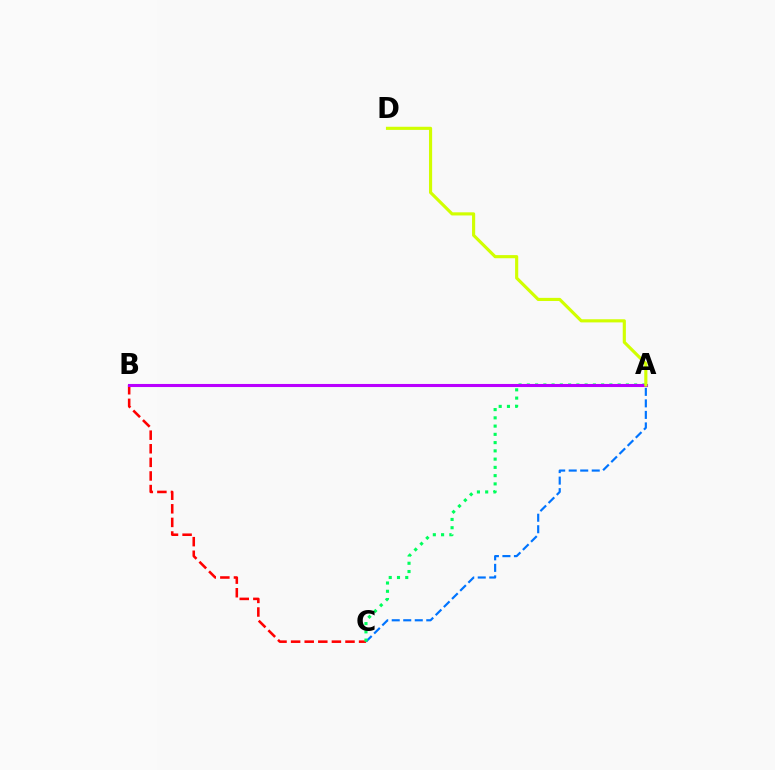{('A', 'C'): [{'color': '#0074ff', 'line_style': 'dashed', 'thickness': 1.56}, {'color': '#00ff5c', 'line_style': 'dotted', 'thickness': 2.24}], ('B', 'C'): [{'color': '#ff0000', 'line_style': 'dashed', 'thickness': 1.85}], ('A', 'B'): [{'color': '#b900ff', 'line_style': 'solid', 'thickness': 2.21}], ('A', 'D'): [{'color': '#d1ff00', 'line_style': 'solid', 'thickness': 2.26}]}